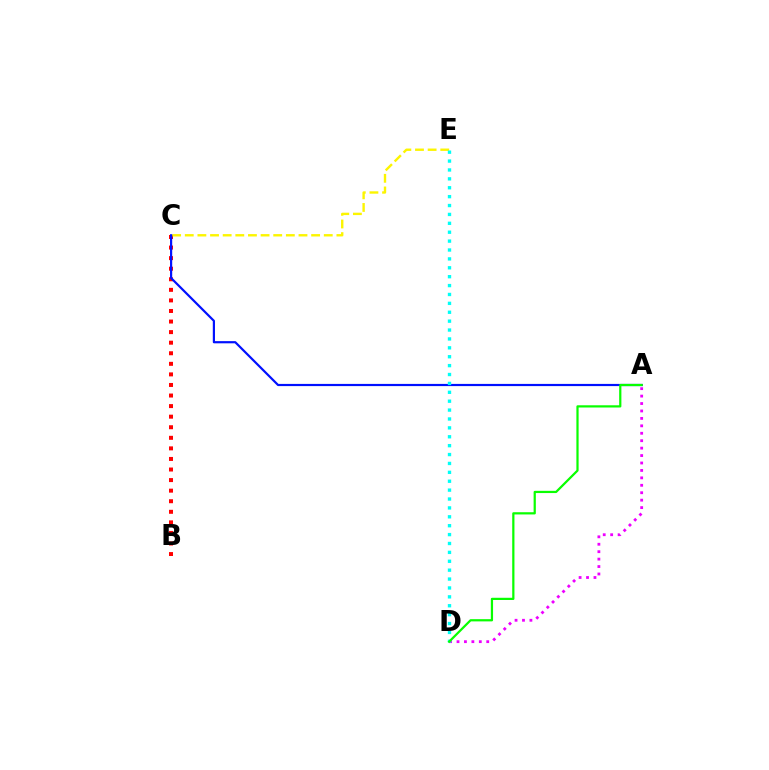{('B', 'C'): [{'color': '#ff0000', 'line_style': 'dotted', 'thickness': 2.87}], ('C', 'E'): [{'color': '#fcf500', 'line_style': 'dashed', 'thickness': 1.72}], ('A', 'D'): [{'color': '#ee00ff', 'line_style': 'dotted', 'thickness': 2.02}, {'color': '#08ff00', 'line_style': 'solid', 'thickness': 1.6}], ('A', 'C'): [{'color': '#0010ff', 'line_style': 'solid', 'thickness': 1.58}], ('D', 'E'): [{'color': '#00fff6', 'line_style': 'dotted', 'thickness': 2.42}]}